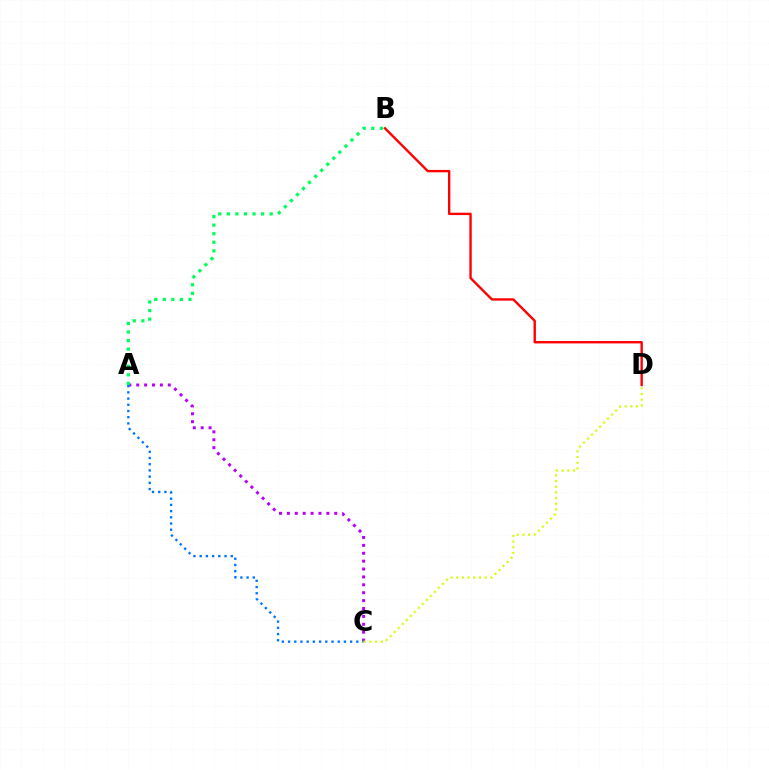{('A', 'C'): [{'color': '#b900ff', 'line_style': 'dotted', 'thickness': 2.14}, {'color': '#0074ff', 'line_style': 'dotted', 'thickness': 1.69}], ('B', 'D'): [{'color': '#ff0000', 'line_style': 'solid', 'thickness': 1.71}], ('C', 'D'): [{'color': '#d1ff00', 'line_style': 'dotted', 'thickness': 1.54}], ('A', 'B'): [{'color': '#00ff5c', 'line_style': 'dotted', 'thickness': 2.33}]}